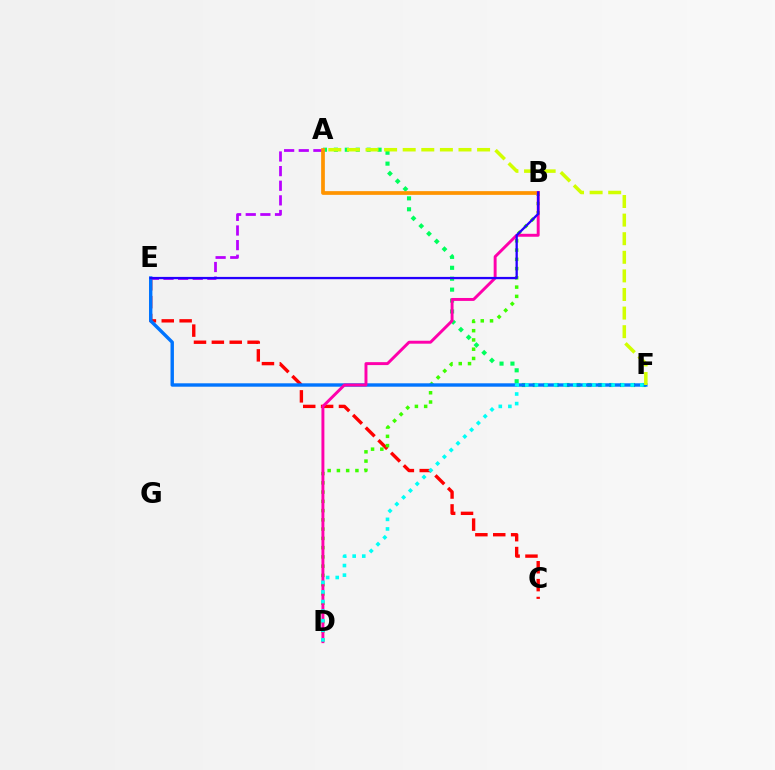{('C', 'E'): [{'color': '#ff0000', 'line_style': 'dashed', 'thickness': 2.43}], ('A', 'F'): [{'color': '#00ff5c', 'line_style': 'dotted', 'thickness': 2.97}, {'color': '#d1ff00', 'line_style': 'dashed', 'thickness': 2.53}], ('A', 'E'): [{'color': '#b900ff', 'line_style': 'dashed', 'thickness': 1.99}], ('B', 'D'): [{'color': '#3dff00', 'line_style': 'dotted', 'thickness': 2.52}, {'color': '#ff00ac', 'line_style': 'solid', 'thickness': 2.11}], ('A', 'B'): [{'color': '#ff9400', 'line_style': 'solid', 'thickness': 2.68}], ('E', 'F'): [{'color': '#0074ff', 'line_style': 'solid', 'thickness': 2.45}], ('B', 'E'): [{'color': '#2500ff', 'line_style': 'solid', 'thickness': 1.66}], ('D', 'F'): [{'color': '#00fff6', 'line_style': 'dotted', 'thickness': 2.6}]}